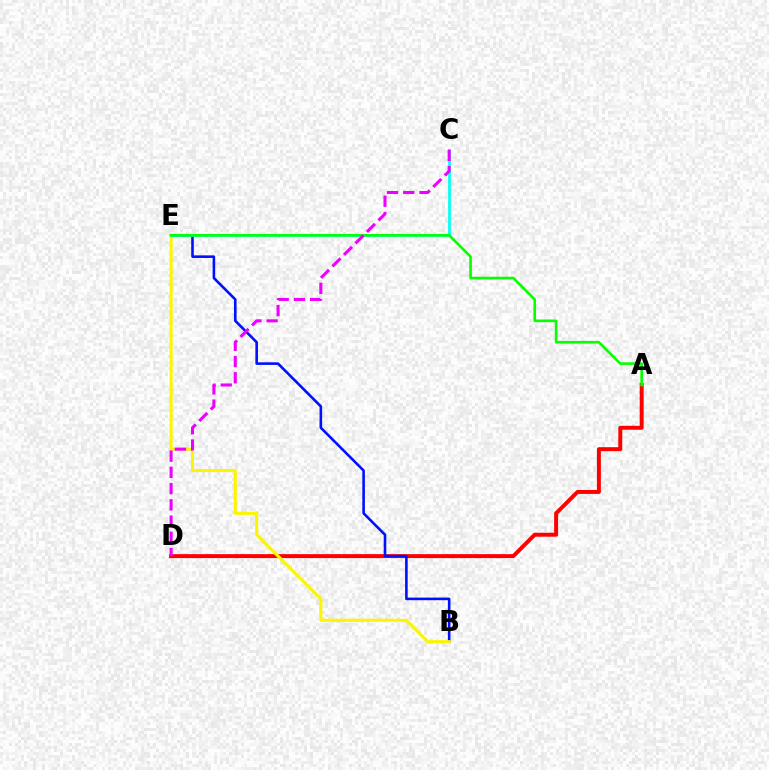{('A', 'D'): [{'color': '#ff0000', 'line_style': 'solid', 'thickness': 2.85}], ('B', 'E'): [{'color': '#0010ff', 'line_style': 'solid', 'thickness': 1.87}, {'color': '#fcf500', 'line_style': 'solid', 'thickness': 2.21}], ('C', 'E'): [{'color': '#00fff6', 'line_style': 'solid', 'thickness': 1.96}], ('A', 'E'): [{'color': '#08ff00', 'line_style': 'solid', 'thickness': 1.9}], ('C', 'D'): [{'color': '#ee00ff', 'line_style': 'dashed', 'thickness': 2.21}]}